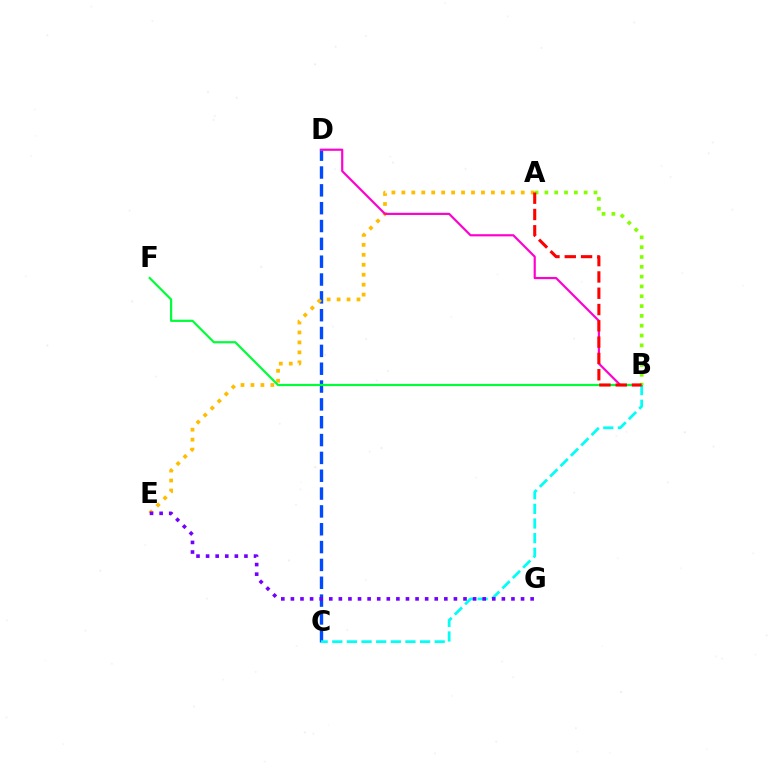{('C', 'D'): [{'color': '#004bff', 'line_style': 'dashed', 'thickness': 2.42}], ('A', 'E'): [{'color': '#ffbd00', 'line_style': 'dotted', 'thickness': 2.7}], ('B', 'C'): [{'color': '#00fff6', 'line_style': 'dashed', 'thickness': 1.99}], ('B', 'D'): [{'color': '#ff00cf', 'line_style': 'solid', 'thickness': 1.57}], ('E', 'G'): [{'color': '#7200ff', 'line_style': 'dotted', 'thickness': 2.61}], ('B', 'F'): [{'color': '#00ff39', 'line_style': 'solid', 'thickness': 1.59}], ('A', 'B'): [{'color': '#84ff00', 'line_style': 'dotted', 'thickness': 2.67}, {'color': '#ff0000', 'line_style': 'dashed', 'thickness': 2.21}]}